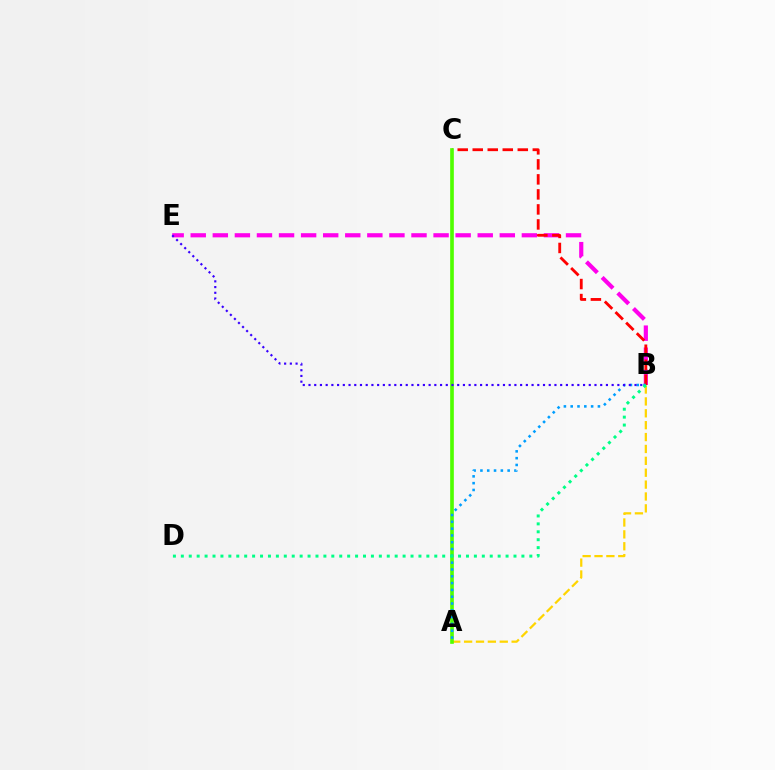{('A', 'B'): [{'color': '#ffd500', 'line_style': 'dashed', 'thickness': 1.61}, {'color': '#009eff', 'line_style': 'dotted', 'thickness': 1.85}], ('B', 'E'): [{'color': '#ff00ed', 'line_style': 'dashed', 'thickness': 3.0}, {'color': '#3700ff', 'line_style': 'dotted', 'thickness': 1.55}], ('B', 'C'): [{'color': '#ff0000', 'line_style': 'dashed', 'thickness': 2.04}], ('A', 'C'): [{'color': '#4fff00', 'line_style': 'solid', 'thickness': 2.63}], ('B', 'D'): [{'color': '#00ff86', 'line_style': 'dotted', 'thickness': 2.15}]}